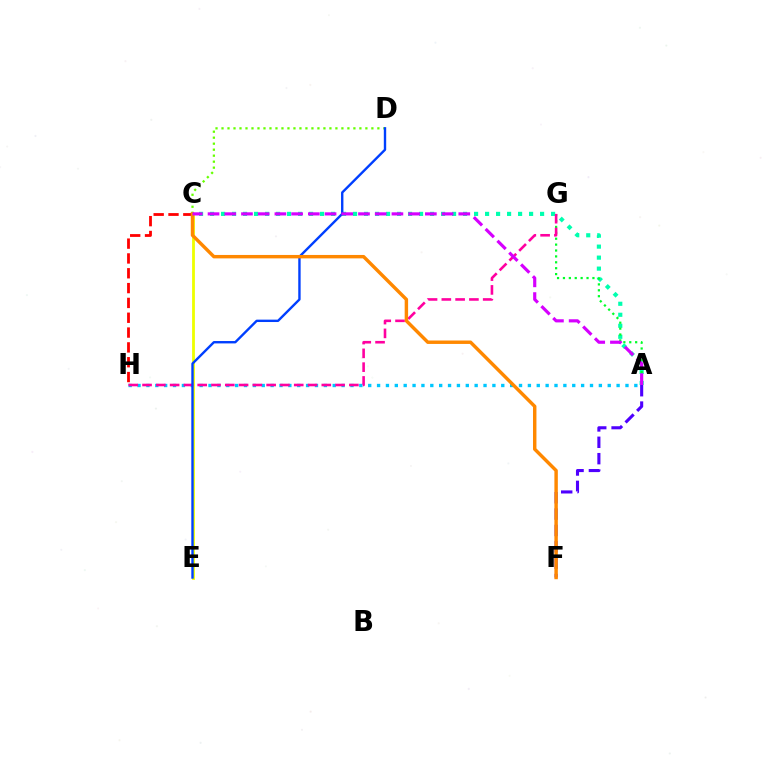{('C', 'D'): [{'color': '#66ff00', 'line_style': 'dotted', 'thickness': 1.63}], ('A', 'C'): [{'color': '#00ffaf', 'line_style': 'dotted', 'thickness': 2.99}, {'color': '#d600ff', 'line_style': 'dashed', 'thickness': 2.27}], ('A', 'G'): [{'color': '#00ff27', 'line_style': 'dotted', 'thickness': 1.6}], ('C', 'H'): [{'color': '#ff0000', 'line_style': 'dashed', 'thickness': 2.01}], ('A', 'H'): [{'color': '#00c7ff', 'line_style': 'dotted', 'thickness': 2.41}], ('C', 'E'): [{'color': '#eeff00', 'line_style': 'solid', 'thickness': 2.02}], ('G', 'H'): [{'color': '#ff00a0', 'line_style': 'dashed', 'thickness': 1.87}], ('A', 'F'): [{'color': '#4f00ff', 'line_style': 'dashed', 'thickness': 2.22}], ('D', 'E'): [{'color': '#003fff', 'line_style': 'solid', 'thickness': 1.72}], ('C', 'F'): [{'color': '#ff8800', 'line_style': 'solid', 'thickness': 2.47}]}